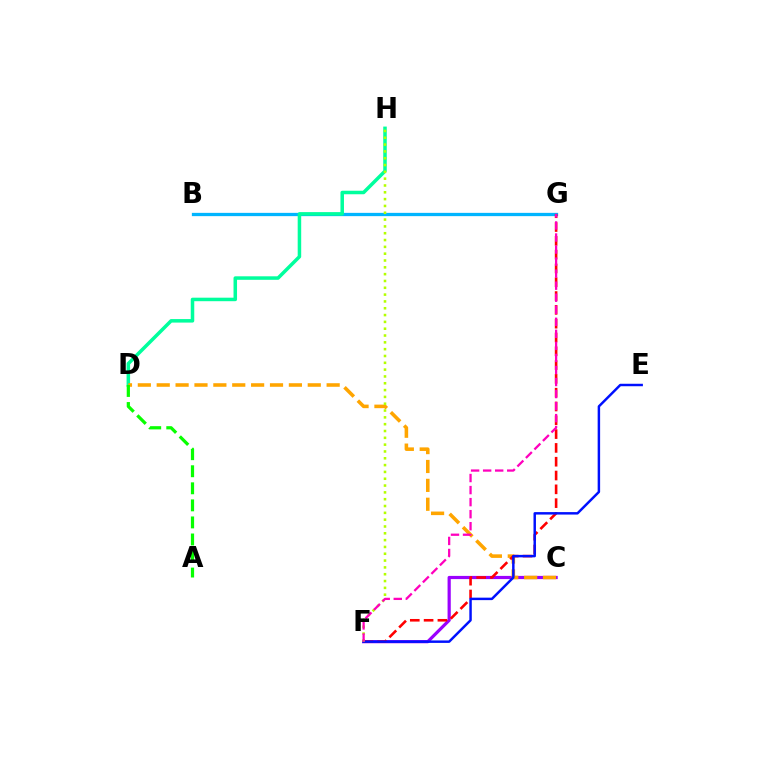{('C', 'F'): [{'color': '#9b00ff', 'line_style': 'solid', 'thickness': 2.3}], ('B', 'G'): [{'color': '#00b5ff', 'line_style': 'solid', 'thickness': 2.36}], ('D', 'H'): [{'color': '#00ff9d', 'line_style': 'solid', 'thickness': 2.53}], ('C', 'D'): [{'color': '#ffa500', 'line_style': 'dashed', 'thickness': 2.57}], ('F', 'G'): [{'color': '#ff0000', 'line_style': 'dashed', 'thickness': 1.88}, {'color': '#ff00bd', 'line_style': 'dashed', 'thickness': 1.64}], ('E', 'F'): [{'color': '#0010ff', 'line_style': 'solid', 'thickness': 1.77}], ('F', 'H'): [{'color': '#b3ff00', 'line_style': 'dotted', 'thickness': 1.85}], ('A', 'D'): [{'color': '#08ff00', 'line_style': 'dashed', 'thickness': 2.32}]}